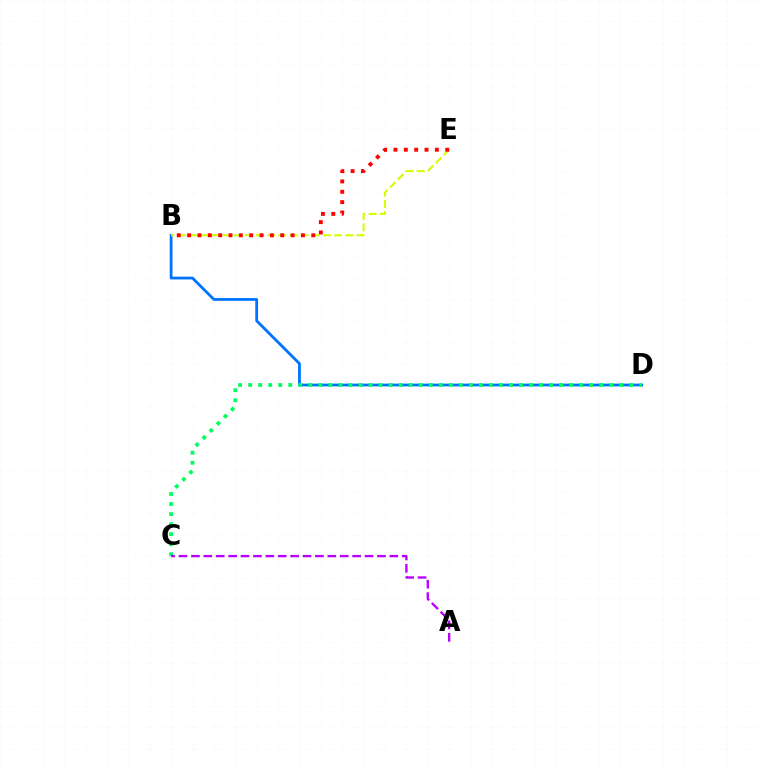{('B', 'D'): [{'color': '#0074ff', 'line_style': 'solid', 'thickness': 2.01}], ('B', 'E'): [{'color': '#d1ff00', 'line_style': 'dashed', 'thickness': 1.52}, {'color': '#ff0000', 'line_style': 'dotted', 'thickness': 2.81}], ('C', 'D'): [{'color': '#00ff5c', 'line_style': 'dotted', 'thickness': 2.73}], ('A', 'C'): [{'color': '#b900ff', 'line_style': 'dashed', 'thickness': 1.68}]}